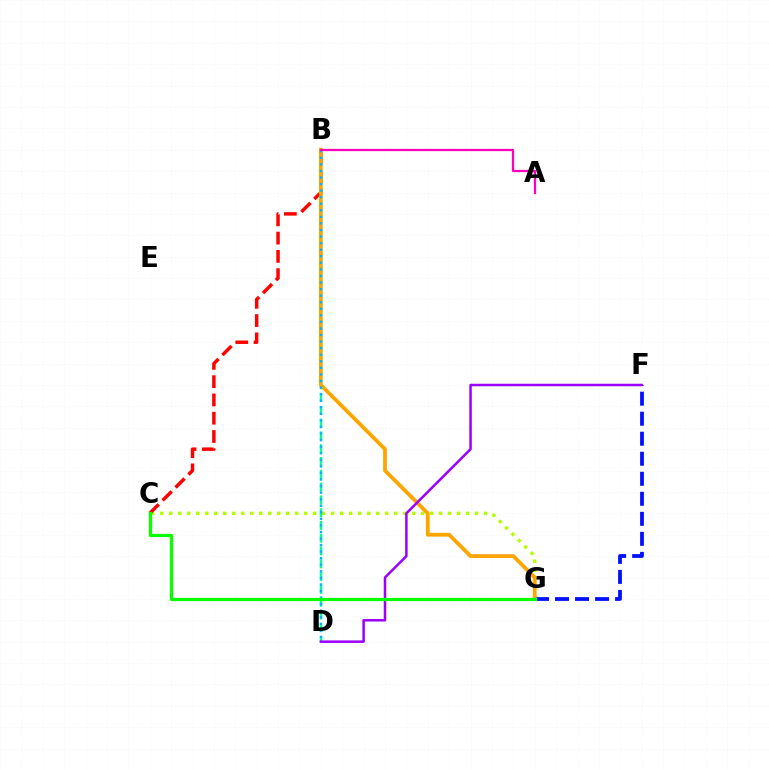{('C', 'G'): [{'color': '#b3ff00', 'line_style': 'dotted', 'thickness': 2.44}, {'color': '#08ff00', 'line_style': 'solid', 'thickness': 2.36}], ('B', 'D'): [{'color': '#00ff9d', 'line_style': 'dashed', 'thickness': 1.74}, {'color': '#00b5ff', 'line_style': 'dotted', 'thickness': 1.78}], ('F', 'G'): [{'color': '#0010ff', 'line_style': 'dashed', 'thickness': 2.72}], ('B', 'C'): [{'color': '#ff0000', 'line_style': 'dashed', 'thickness': 2.48}], ('B', 'G'): [{'color': '#ffa500', 'line_style': 'solid', 'thickness': 2.73}], ('D', 'F'): [{'color': '#9b00ff', 'line_style': 'solid', 'thickness': 1.81}], ('A', 'B'): [{'color': '#ff00bd', 'line_style': 'solid', 'thickness': 1.63}]}